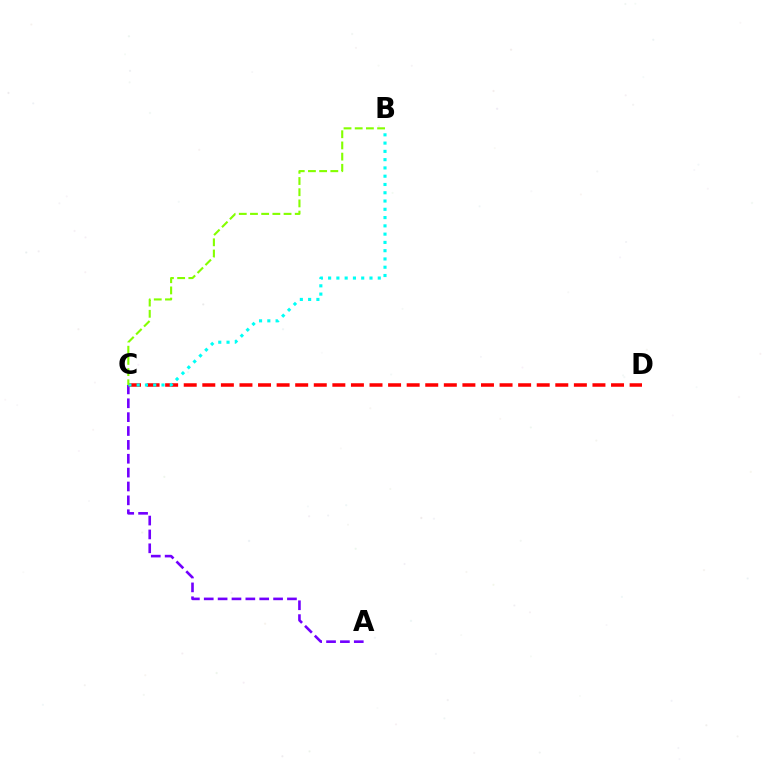{('A', 'C'): [{'color': '#7200ff', 'line_style': 'dashed', 'thickness': 1.88}], ('C', 'D'): [{'color': '#ff0000', 'line_style': 'dashed', 'thickness': 2.52}], ('B', 'C'): [{'color': '#00fff6', 'line_style': 'dotted', 'thickness': 2.25}, {'color': '#84ff00', 'line_style': 'dashed', 'thickness': 1.52}]}